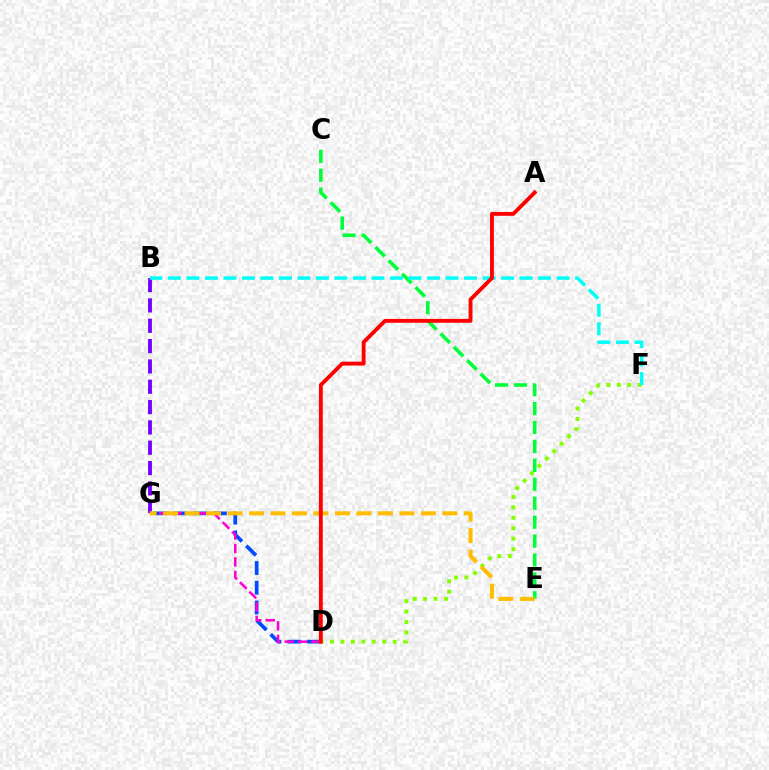{('D', 'G'): [{'color': '#004bff', 'line_style': 'dashed', 'thickness': 2.68}, {'color': '#ff00cf', 'line_style': 'dashed', 'thickness': 1.83}], ('D', 'F'): [{'color': '#84ff00', 'line_style': 'dotted', 'thickness': 2.84}], ('C', 'E'): [{'color': '#00ff39', 'line_style': 'dashed', 'thickness': 2.57}], ('B', 'G'): [{'color': '#7200ff', 'line_style': 'dashed', 'thickness': 2.76}], ('B', 'F'): [{'color': '#00fff6', 'line_style': 'dashed', 'thickness': 2.51}], ('E', 'G'): [{'color': '#ffbd00', 'line_style': 'dashed', 'thickness': 2.92}], ('A', 'D'): [{'color': '#ff0000', 'line_style': 'solid', 'thickness': 2.78}]}